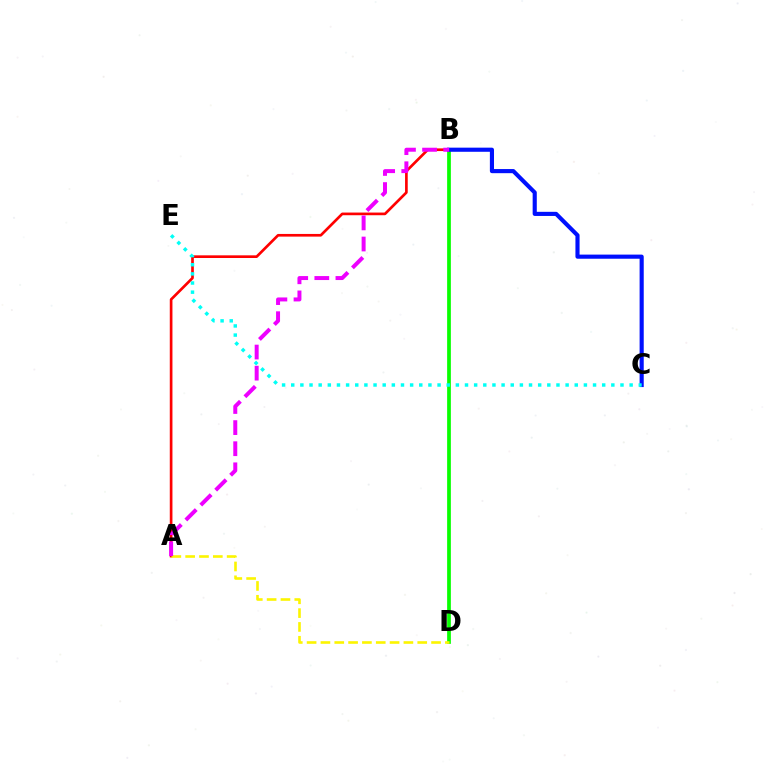{('A', 'B'): [{'color': '#ff0000', 'line_style': 'solid', 'thickness': 1.92}, {'color': '#ee00ff', 'line_style': 'dashed', 'thickness': 2.87}], ('B', 'D'): [{'color': '#08ff00', 'line_style': 'solid', 'thickness': 2.68}], ('B', 'C'): [{'color': '#0010ff', 'line_style': 'solid', 'thickness': 2.97}], ('A', 'D'): [{'color': '#fcf500', 'line_style': 'dashed', 'thickness': 1.88}], ('C', 'E'): [{'color': '#00fff6', 'line_style': 'dotted', 'thickness': 2.48}]}